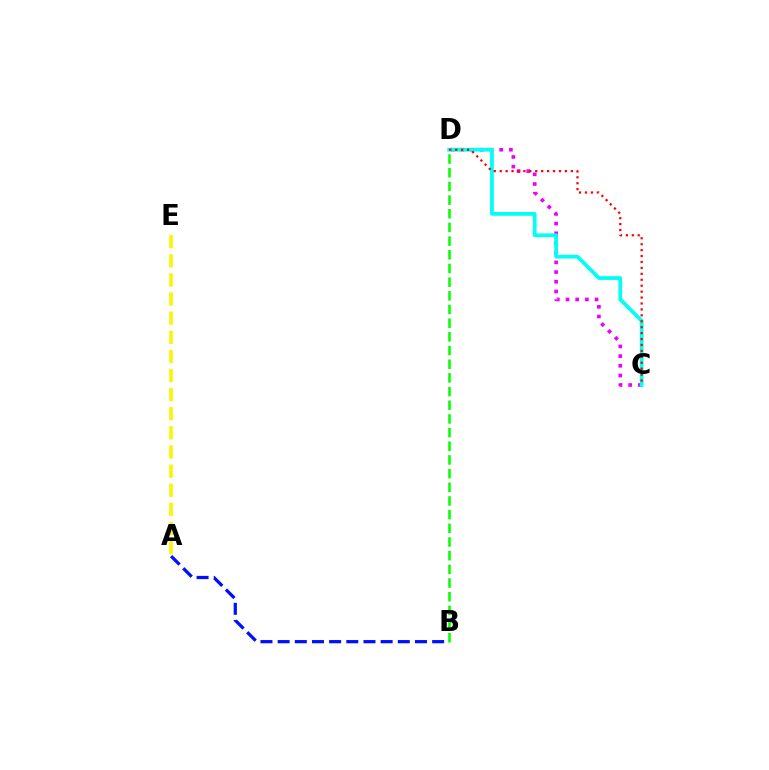{('A', 'E'): [{'color': '#fcf500', 'line_style': 'dashed', 'thickness': 2.6}], ('C', 'D'): [{'color': '#ee00ff', 'line_style': 'dotted', 'thickness': 2.63}, {'color': '#00fff6', 'line_style': 'solid', 'thickness': 2.71}, {'color': '#ff0000', 'line_style': 'dotted', 'thickness': 1.61}], ('A', 'B'): [{'color': '#0010ff', 'line_style': 'dashed', 'thickness': 2.33}], ('B', 'D'): [{'color': '#08ff00', 'line_style': 'dashed', 'thickness': 1.86}]}